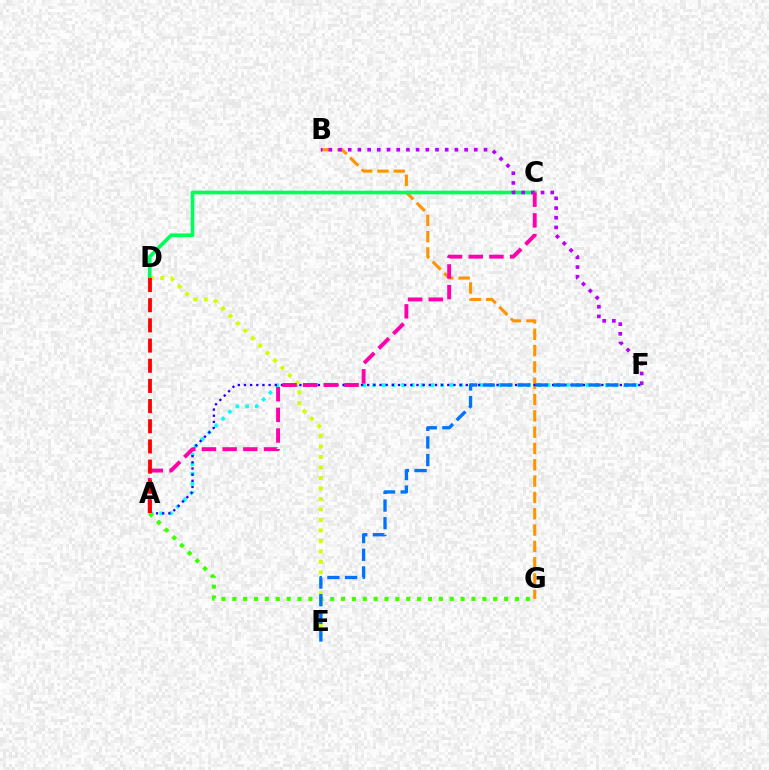{('A', 'F'): [{'color': '#00fff6', 'line_style': 'dotted', 'thickness': 2.63}, {'color': '#2500ff', 'line_style': 'dotted', 'thickness': 1.67}], ('D', 'E'): [{'color': '#d1ff00', 'line_style': 'dotted', 'thickness': 2.85}], ('B', 'G'): [{'color': '#ff9400', 'line_style': 'dashed', 'thickness': 2.22}], ('C', 'D'): [{'color': '#00ff5c', 'line_style': 'solid', 'thickness': 2.65}], ('B', 'F'): [{'color': '#b900ff', 'line_style': 'dotted', 'thickness': 2.64}], ('A', 'C'): [{'color': '#ff00ac', 'line_style': 'dashed', 'thickness': 2.81}], ('A', 'G'): [{'color': '#3dff00', 'line_style': 'dotted', 'thickness': 2.95}], ('E', 'F'): [{'color': '#0074ff', 'line_style': 'dashed', 'thickness': 2.4}], ('A', 'D'): [{'color': '#ff0000', 'line_style': 'dashed', 'thickness': 2.74}]}